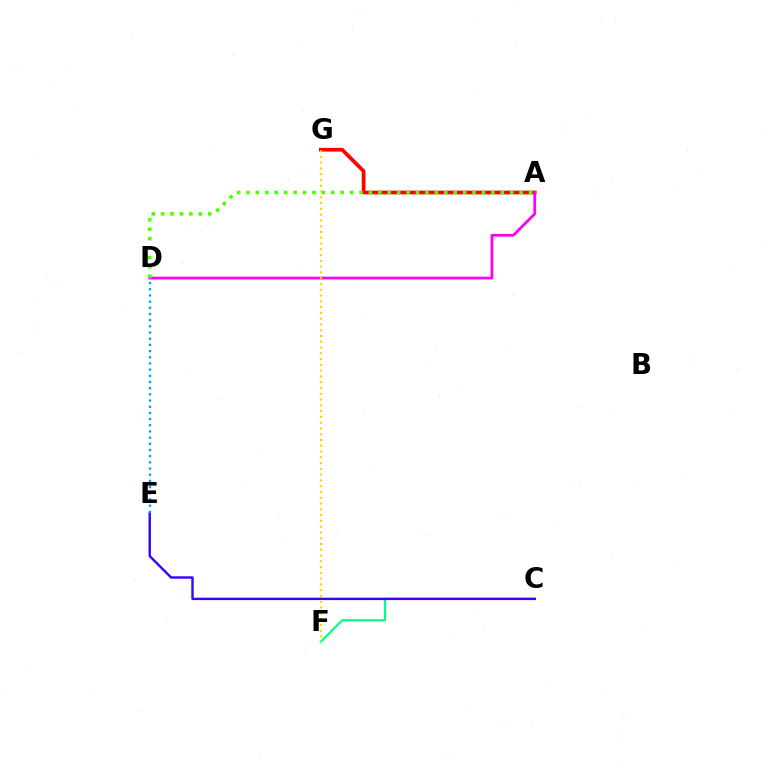{('A', 'G'): [{'color': '#ff0000', 'line_style': 'solid', 'thickness': 2.68}], ('C', 'F'): [{'color': '#00ff86', 'line_style': 'solid', 'thickness': 1.61}], ('A', 'D'): [{'color': '#ff00ed', 'line_style': 'solid', 'thickness': 1.98}, {'color': '#4fff00', 'line_style': 'dotted', 'thickness': 2.56}], ('C', 'E'): [{'color': '#3700ff', 'line_style': 'solid', 'thickness': 1.72}], ('D', 'E'): [{'color': '#009eff', 'line_style': 'dotted', 'thickness': 1.68}], ('F', 'G'): [{'color': '#ffd500', 'line_style': 'dotted', 'thickness': 1.57}]}